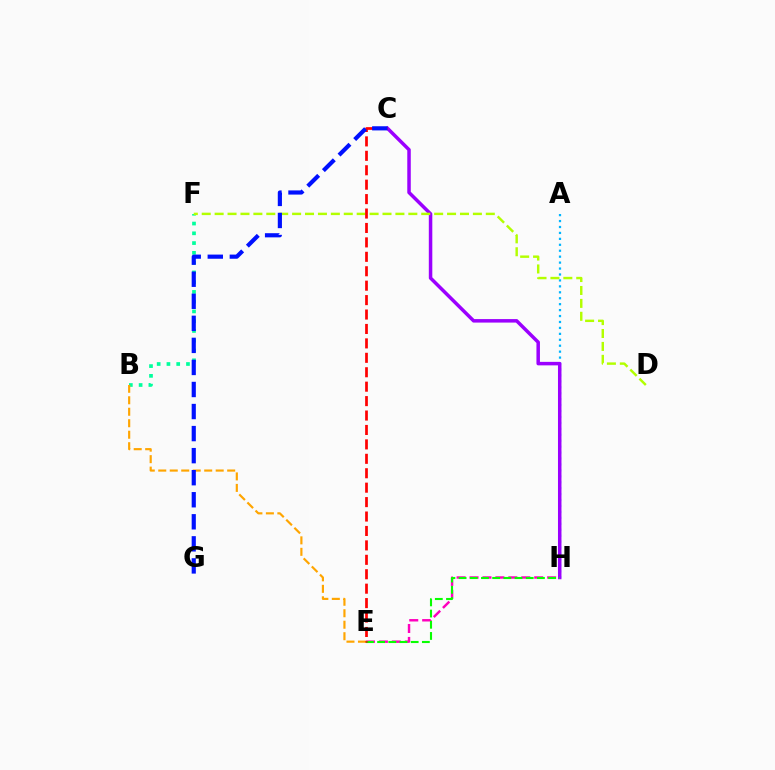{('A', 'H'): [{'color': '#00b5ff', 'line_style': 'dotted', 'thickness': 1.61}], ('E', 'H'): [{'color': '#ff00bd', 'line_style': 'dashed', 'thickness': 1.76}, {'color': '#08ff00', 'line_style': 'dashed', 'thickness': 1.52}], ('B', 'F'): [{'color': '#00ff9d', 'line_style': 'dotted', 'thickness': 2.65}], ('C', 'H'): [{'color': '#9b00ff', 'line_style': 'solid', 'thickness': 2.52}], ('D', 'F'): [{'color': '#b3ff00', 'line_style': 'dashed', 'thickness': 1.75}], ('B', 'E'): [{'color': '#ffa500', 'line_style': 'dashed', 'thickness': 1.56}], ('C', 'E'): [{'color': '#ff0000', 'line_style': 'dashed', 'thickness': 1.96}], ('C', 'G'): [{'color': '#0010ff', 'line_style': 'dashed', 'thickness': 3.0}]}